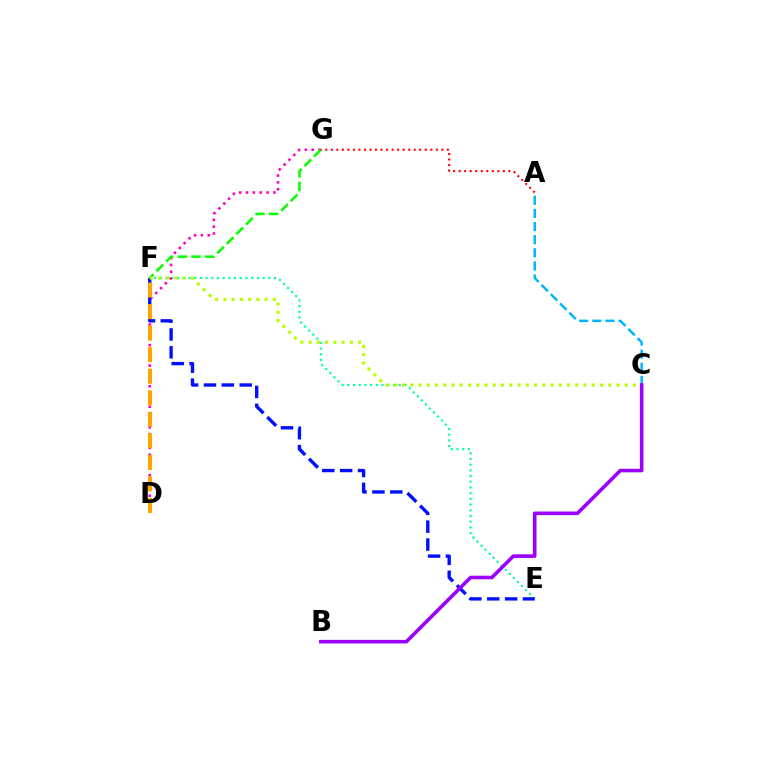{('E', 'F'): [{'color': '#00ff9d', 'line_style': 'dotted', 'thickness': 1.55}, {'color': '#0010ff', 'line_style': 'dashed', 'thickness': 2.43}], ('D', 'G'): [{'color': '#ff00bd', 'line_style': 'dotted', 'thickness': 1.86}], ('F', 'G'): [{'color': '#08ff00', 'line_style': 'dashed', 'thickness': 1.85}], ('A', 'C'): [{'color': '#00b5ff', 'line_style': 'dashed', 'thickness': 1.78}], ('C', 'F'): [{'color': '#b3ff00', 'line_style': 'dotted', 'thickness': 2.24}], ('A', 'G'): [{'color': '#ff0000', 'line_style': 'dotted', 'thickness': 1.5}], ('B', 'C'): [{'color': '#9b00ff', 'line_style': 'solid', 'thickness': 2.57}], ('D', 'F'): [{'color': '#ffa500', 'line_style': 'dashed', 'thickness': 2.93}]}